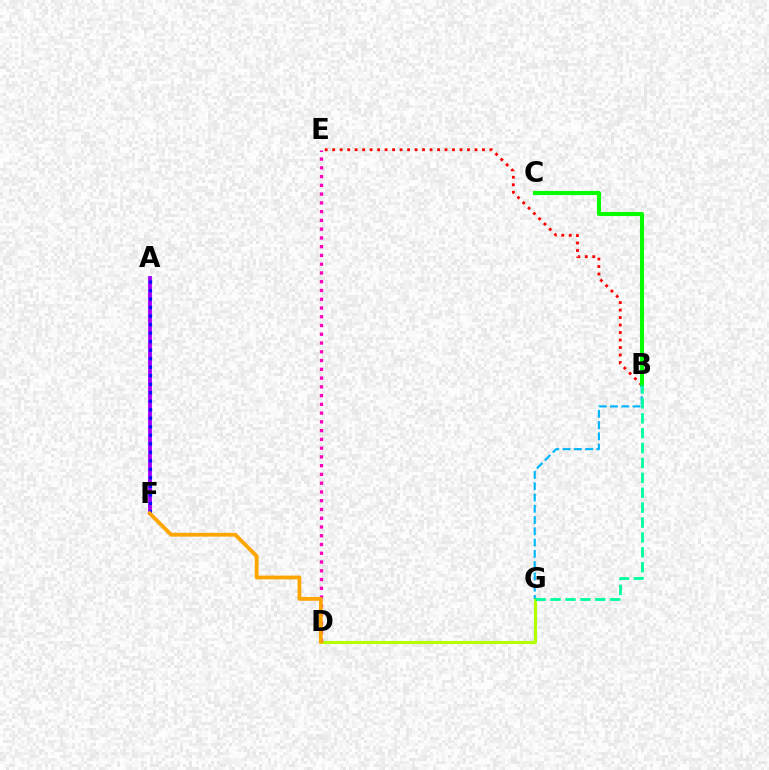{('B', 'E'): [{'color': '#ff0000', 'line_style': 'dotted', 'thickness': 2.03}], ('A', 'F'): [{'color': '#9b00ff', 'line_style': 'solid', 'thickness': 2.74}, {'color': '#0010ff', 'line_style': 'dotted', 'thickness': 2.31}], ('B', 'C'): [{'color': '#08ff00', 'line_style': 'solid', 'thickness': 2.93}], ('D', 'G'): [{'color': '#b3ff00', 'line_style': 'solid', 'thickness': 2.24}], ('B', 'G'): [{'color': '#00b5ff', 'line_style': 'dashed', 'thickness': 1.53}, {'color': '#00ff9d', 'line_style': 'dashed', 'thickness': 2.02}], ('D', 'E'): [{'color': '#ff00bd', 'line_style': 'dotted', 'thickness': 2.38}], ('D', 'F'): [{'color': '#ffa500', 'line_style': 'solid', 'thickness': 2.73}]}